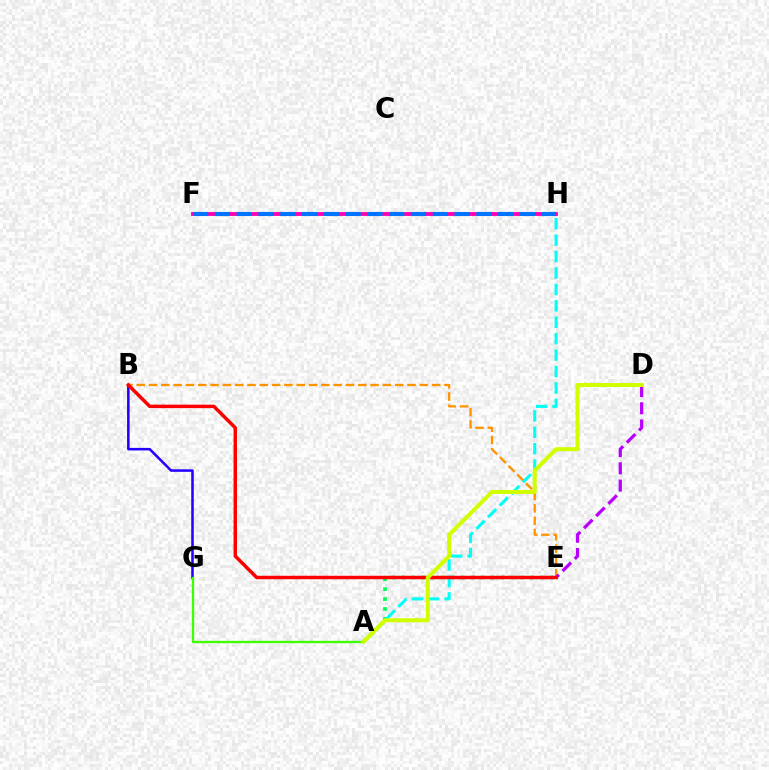{('A', 'E'): [{'color': '#00ff5c', 'line_style': 'dotted', 'thickness': 2.69}], ('B', 'E'): [{'color': '#ff9400', 'line_style': 'dashed', 'thickness': 1.67}, {'color': '#ff0000', 'line_style': 'solid', 'thickness': 2.49}], ('A', 'H'): [{'color': '#00fff6', 'line_style': 'dashed', 'thickness': 2.23}], ('D', 'E'): [{'color': '#b900ff', 'line_style': 'dashed', 'thickness': 2.34}], ('F', 'H'): [{'color': '#ff00ac', 'line_style': 'solid', 'thickness': 2.77}, {'color': '#0074ff', 'line_style': 'dashed', 'thickness': 2.96}], ('B', 'G'): [{'color': '#2500ff', 'line_style': 'solid', 'thickness': 1.84}], ('A', 'G'): [{'color': '#3dff00', 'line_style': 'solid', 'thickness': 1.66}], ('A', 'D'): [{'color': '#d1ff00', 'line_style': 'solid', 'thickness': 2.9}]}